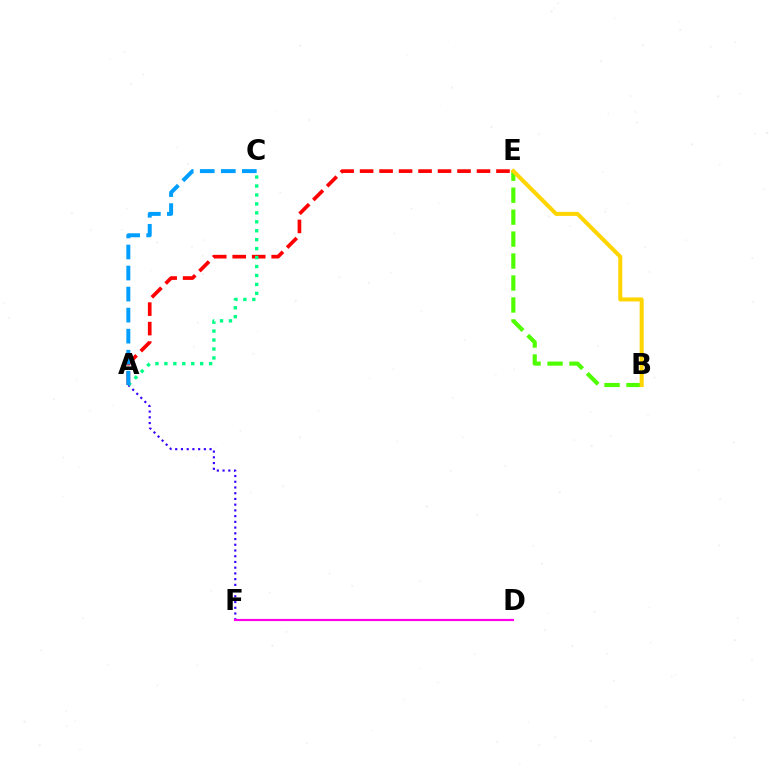{('A', 'E'): [{'color': '#ff0000', 'line_style': 'dashed', 'thickness': 2.65}], ('A', 'F'): [{'color': '#3700ff', 'line_style': 'dotted', 'thickness': 1.56}], ('B', 'E'): [{'color': '#4fff00', 'line_style': 'dashed', 'thickness': 2.98}, {'color': '#ffd500', 'line_style': 'solid', 'thickness': 2.89}], ('D', 'F'): [{'color': '#ff00ed', 'line_style': 'solid', 'thickness': 1.56}], ('A', 'C'): [{'color': '#00ff86', 'line_style': 'dotted', 'thickness': 2.43}, {'color': '#009eff', 'line_style': 'dashed', 'thickness': 2.86}]}